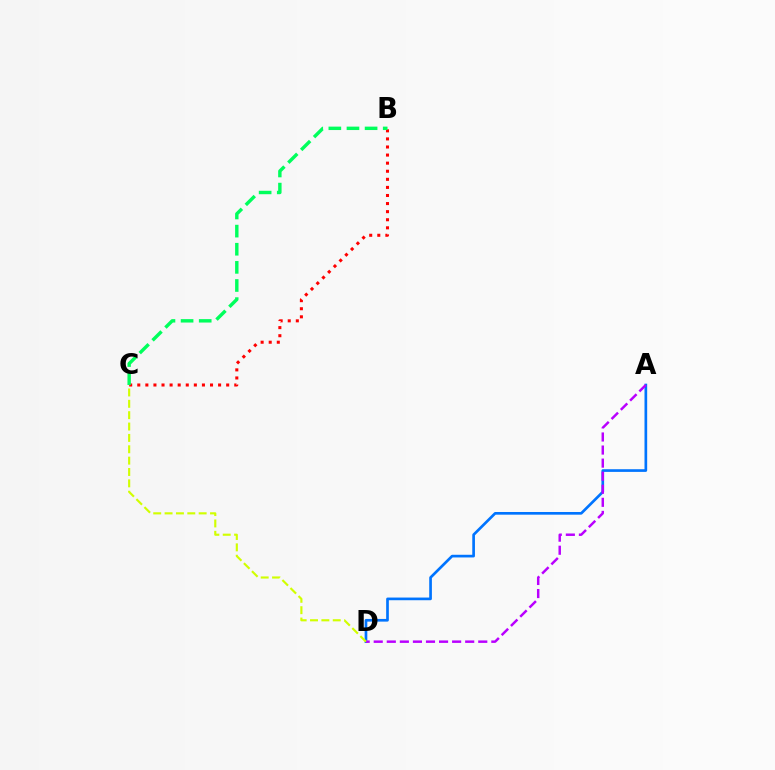{('A', 'D'): [{'color': '#0074ff', 'line_style': 'solid', 'thickness': 1.93}, {'color': '#b900ff', 'line_style': 'dashed', 'thickness': 1.78}], ('C', 'D'): [{'color': '#d1ff00', 'line_style': 'dashed', 'thickness': 1.54}], ('B', 'C'): [{'color': '#ff0000', 'line_style': 'dotted', 'thickness': 2.2}, {'color': '#00ff5c', 'line_style': 'dashed', 'thickness': 2.46}]}